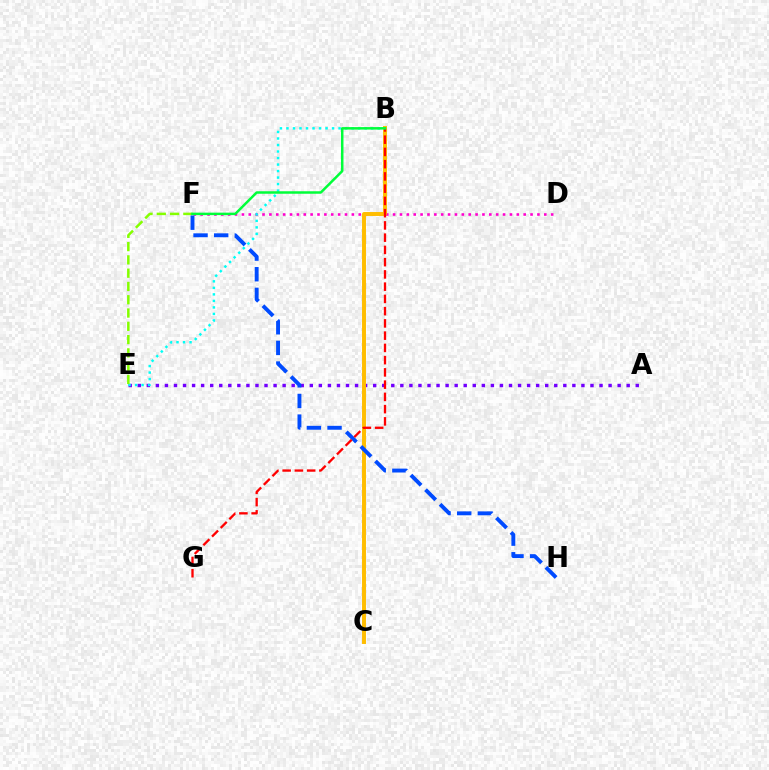{('A', 'E'): [{'color': '#7200ff', 'line_style': 'dotted', 'thickness': 2.46}], ('D', 'F'): [{'color': '#ff00cf', 'line_style': 'dotted', 'thickness': 1.87}], ('B', 'C'): [{'color': '#ffbd00', 'line_style': 'solid', 'thickness': 2.84}], ('B', 'E'): [{'color': '#00fff6', 'line_style': 'dotted', 'thickness': 1.77}], ('E', 'F'): [{'color': '#84ff00', 'line_style': 'dashed', 'thickness': 1.8}], ('F', 'H'): [{'color': '#004bff', 'line_style': 'dashed', 'thickness': 2.8}], ('B', 'G'): [{'color': '#ff0000', 'line_style': 'dashed', 'thickness': 1.66}], ('B', 'F'): [{'color': '#00ff39', 'line_style': 'solid', 'thickness': 1.79}]}